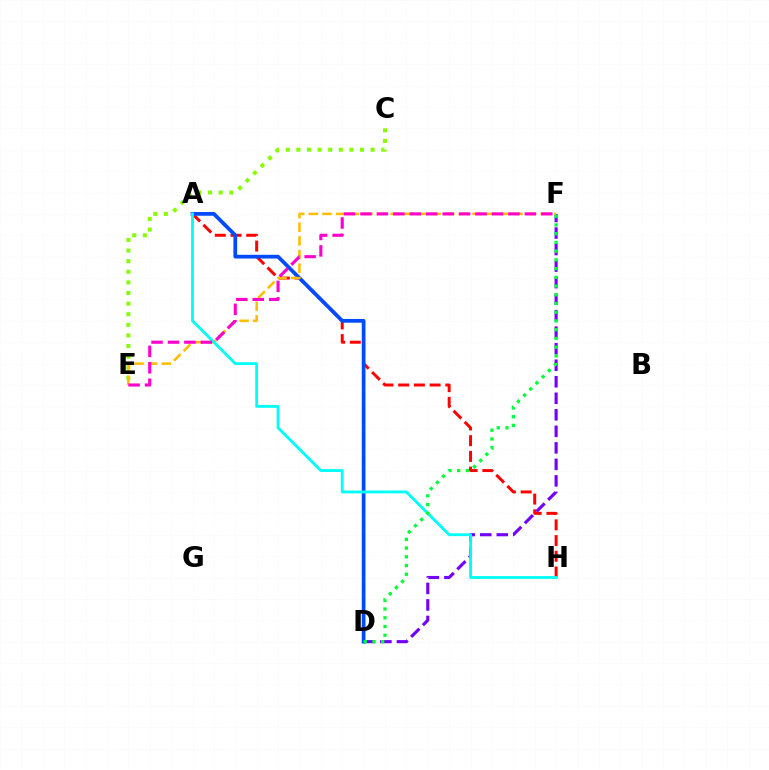{('D', 'F'): [{'color': '#7200ff', 'line_style': 'dashed', 'thickness': 2.24}, {'color': '#00ff39', 'line_style': 'dotted', 'thickness': 2.37}], ('C', 'E'): [{'color': '#84ff00', 'line_style': 'dotted', 'thickness': 2.88}], ('A', 'H'): [{'color': '#ff0000', 'line_style': 'dashed', 'thickness': 2.14}, {'color': '#00fff6', 'line_style': 'solid', 'thickness': 2.04}], ('A', 'D'): [{'color': '#004bff', 'line_style': 'solid', 'thickness': 2.69}], ('E', 'F'): [{'color': '#ffbd00', 'line_style': 'dashed', 'thickness': 1.85}, {'color': '#ff00cf', 'line_style': 'dashed', 'thickness': 2.23}]}